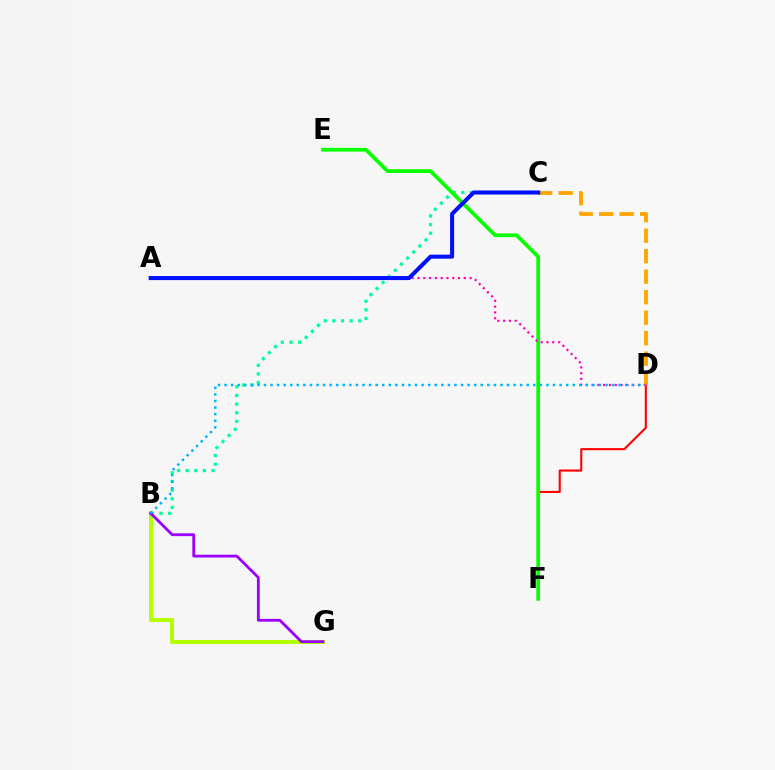{('B', 'G'): [{'color': '#b3ff00', 'line_style': 'solid', 'thickness': 2.88}, {'color': '#9b00ff', 'line_style': 'solid', 'thickness': 2.02}], ('D', 'F'): [{'color': '#ff0000', 'line_style': 'solid', 'thickness': 1.51}], ('B', 'C'): [{'color': '#00ff9d', 'line_style': 'dotted', 'thickness': 2.34}], ('E', 'F'): [{'color': '#08ff00', 'line_style': 'solid', 'thickness': 2.68}], ('C', 'D'): [{'color': '#ffa500', 'line_style': 'dashed', 'thickness': 2.79}], ('A', 'D'): [{'color': '#ff00bd', 'line_style': 'dotted', 'thickness': 1.57}], ('B', 'D'): [{'color': '#00b5ff', 'line_style': 'dotted', 'thickness': 1.78}], ('A', 'C'): [{'color': '#0010ff', 'line_style': 'solid', 'thickness': 2.91}]}